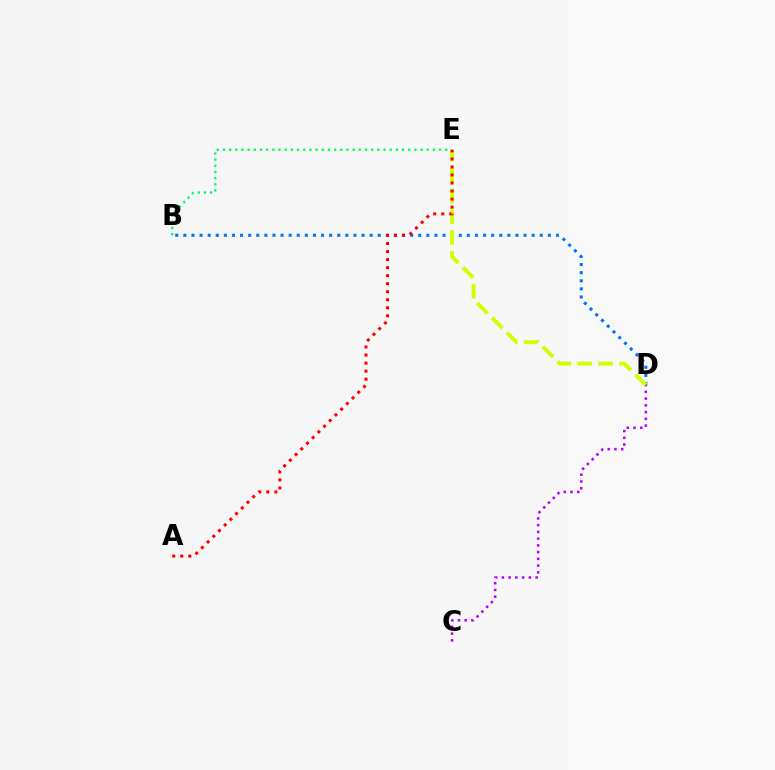{('C', 'D'): [{'color': '#b900ff', 'line_style': 'dotted', 'thickness': 1.83}], ('B', 'D'): [{'color': '#0074ff', 'line_style': 'dotted', 'thickness': 2.2}], ('D', 'E'): [{'color': '#d1ff00', 'line_style': 'dashed', 'thickness': 2.83}], ('B', 'E'): [{'color': '#00ff5c', 'line_style': 'dotted', 'thickness': 1.68}], ('A', 'E'): [{'color': '#ff0000', 'line_style': 'dotted', 'thickness': 2.18}]}